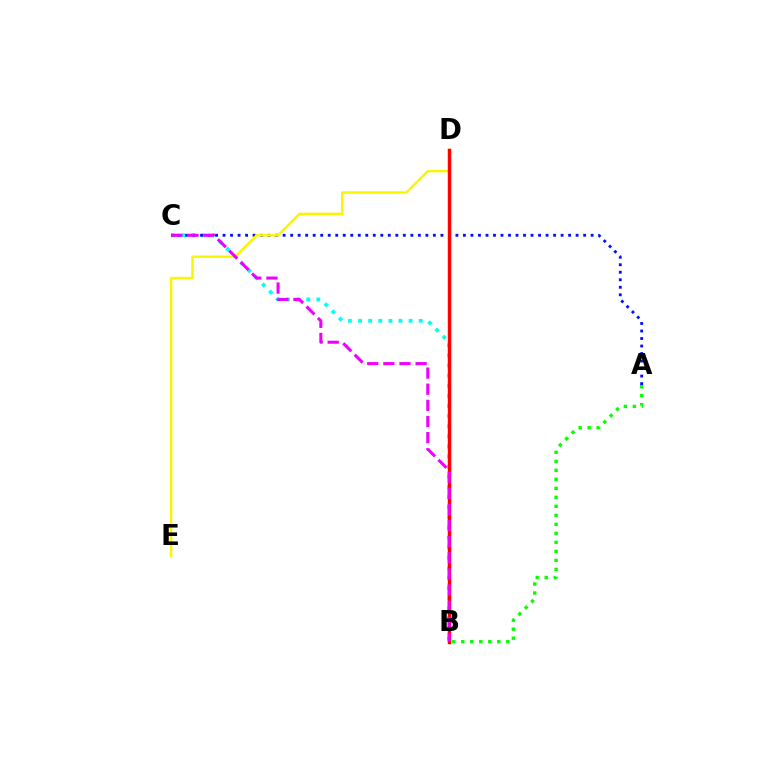{('B', 'C'): [{'color': '#00fff6', 'line_style': 'dotted', 'thickness': 2.75}, {'color': '#ee00ff', 'line_style': 'dashed', 'thickness': 2.19}], ('A', 'B'): [{'color': '#08ff00', 'line_style': 'dotted', 'thickness': 2.45}], ('A', 'C'): [{'color': '#0010ff', 'line_style': 'dotted', 'thickness': 2.04}], ('D', 'E'): [{'color': '#fcf500', 'line_style': 'solid', 'thickness': 1.76}], ('B', 'D'): [{'color': '#ff0000', 'line_style': 'solid', 'thickness': 2.48}]}